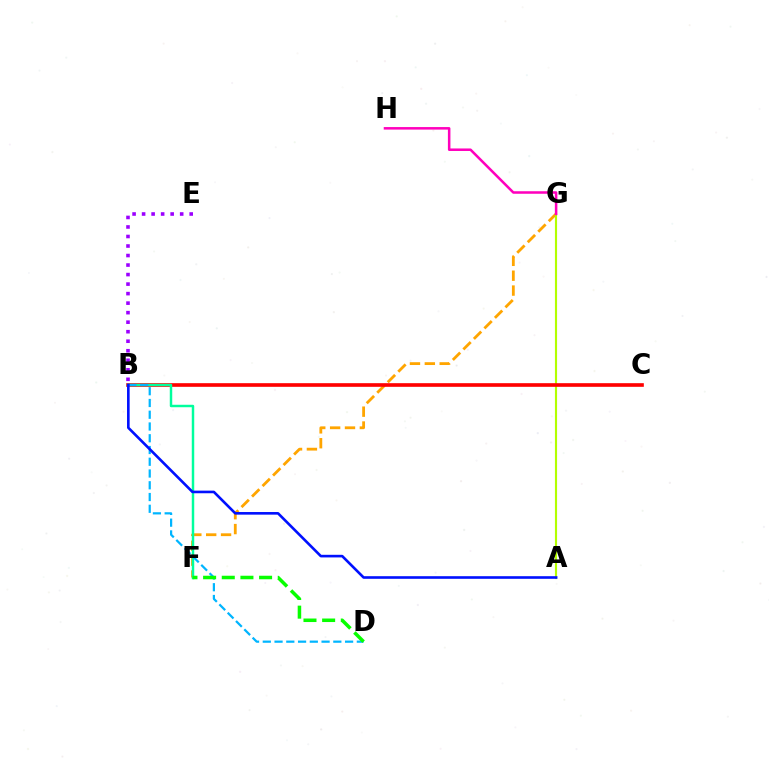{('F', 'G'): [{'color': '#ffa500', 'line_style': 'dashed', 'thickness': 2.02}], ('A', 'G'): [{'color': '#b3ff00', 'line_style': 'solid', 'thickness': 1.53}], ('B', 'C'): [{'color': '#ff0000', 'line_style': 'solid', 'thickness': 2.62}], ('B', 'F'): [{'color': '#00ff9d', 'line_style': 'solid', 'thickness': 1.77}], ('B', 'D'): [{'color': '#00b5ff', 'line_style': 'dashed', 'thickness': 1.6}], ('G', 'H'): [{'color': '#ff00bd', 'line_style': 'solid', 'thickness': 1.82}], ('B', 'E'): [{'color': '#9b00ff', 'line_style': 'dotted', 'thickness': 2.59}], ('A', 'B'): [{'color': '#0010ff', 'line_style': 'solid', 'thickness': 1.89}], ('D', 'F'): [{'color': '#08ff00', 'line_style': 'dashed', 'thickness': 2.53}]}